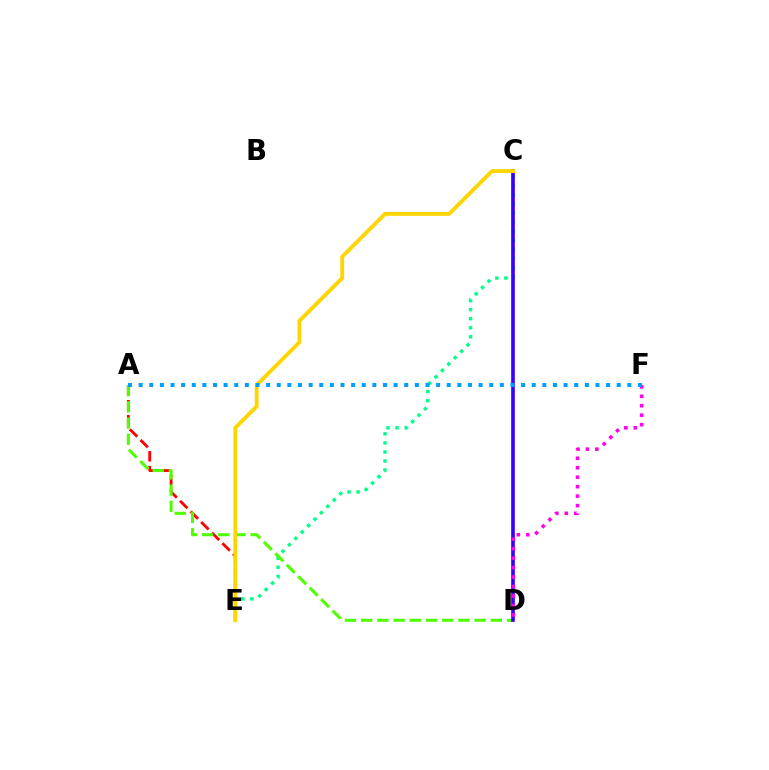{('A', 'E'): [{'color': '#ff0000', 'line_style': 'dashed', 'thickness': 2.04}], ('C', 'E'): [{'color': '#00ff86', 'line_style': 'dotted', 'thickness': 2.46}, {'color': '#ffd500', 'line_style': 'solid', 'thickness': 2.77}], ('A', 'D'): [{'color': '#4fff00', 'line_style': 'dashed', 'thickness': 2.2}], ('C', 'D'): [{'color': '#3700ff', 'line_style': 'solid', 'thickness': 2.63}], ('D', 'F'): [{'color': '#ff00ed', 'line_style': 'dotted', 'thickness': 2.57}], ('A', 'F'): [{'color': '#009eff', 'line_style': 'dotted', 'thickness': 2.89}]}